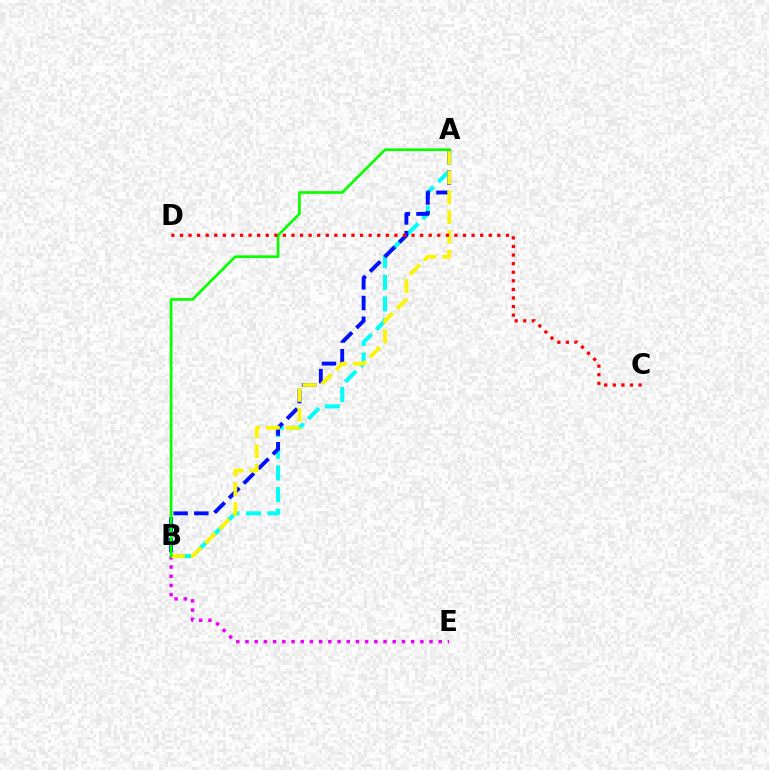{('A', 'B'): [{'color': '#00fff6', 'line_style': 'dashed', 'thickness': 2.94}, {'color': '#0010ff', 'line_style': 'dashed', 'thickness': 2.81}, {'color': '#fcf500', 'line_style': 'dashed', 'thickness': 2.69}, {'color': '#08ff00', 'line_style': 'solid', 'thickness': 1.92}], ('B', 'E'): [{'color': '#ee00ff', 'line_style': 'dotted', 'thickness': 2.5}], ('C', 'D'): [{'color': '#ff0000', 'line_style': 'dotted', 'thickness': 2.33}]}